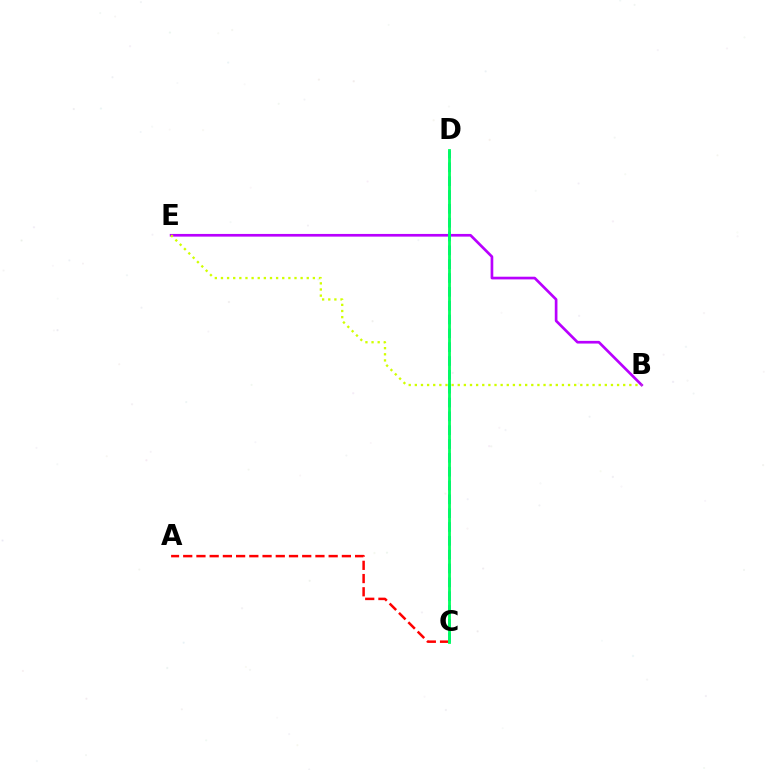{('A', 'C'): [{'color': '#ff0000', 'line_style': 'dashed', 'thickness': 1.8}], ('B', 'E'): [{'color': '#b900ff', 'line_style': 'solid', 'thickness': 1.93}, {'color': '#d1ff00', 'line_style': 'dotted', 'thickness': 1.67}], ('C', 'D'): [{'color': '#0074ff', 'line_style': 'dashed', 'thickness': 1.88}, {'color': '#00ff5c', 'line_style': 'solid', 'thickness': 2.02}]}